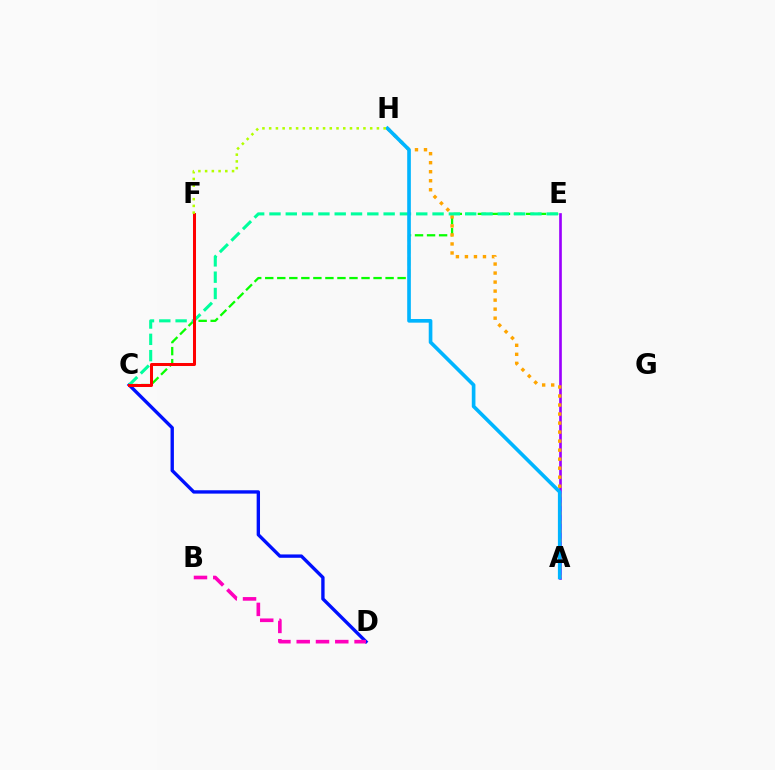{('C', 'E'): [{'color': '#08ff00', 'line_style': 'dashed', 'thickness': 1.63}, {'color': '#00ff9d', 'line_style': 'dashed', 'thickness': 2.22}], ('C', 'D'): [{'color': '#0010ff', 'line_style': 'solid', 'thickness': 2.42}], ('A', 'E'): [{'color': '#9b00ff', 'line_style': 'solid', 'thickness': 1.91}], ('A', 'H'): [{'color': '#ffa500', 'line_style': 'dotted', 'thickness': 2.45}, {'color': '#00b5ff', 'line_style': 'solid', 'thickness': 2.63}], ('C', 'F'): [{'color': '#ff0000', 'line_style': 'solid', 'thickness': 2.17}], ('F', 'H'): [{'color': '#b3ff00', 'line_style': 'dotted', 'thickness': 1.83}], ('B', 'D'): [{'color': '#ff00bd', 'line_style': 'dashed', 'thickness': 2.62}]}